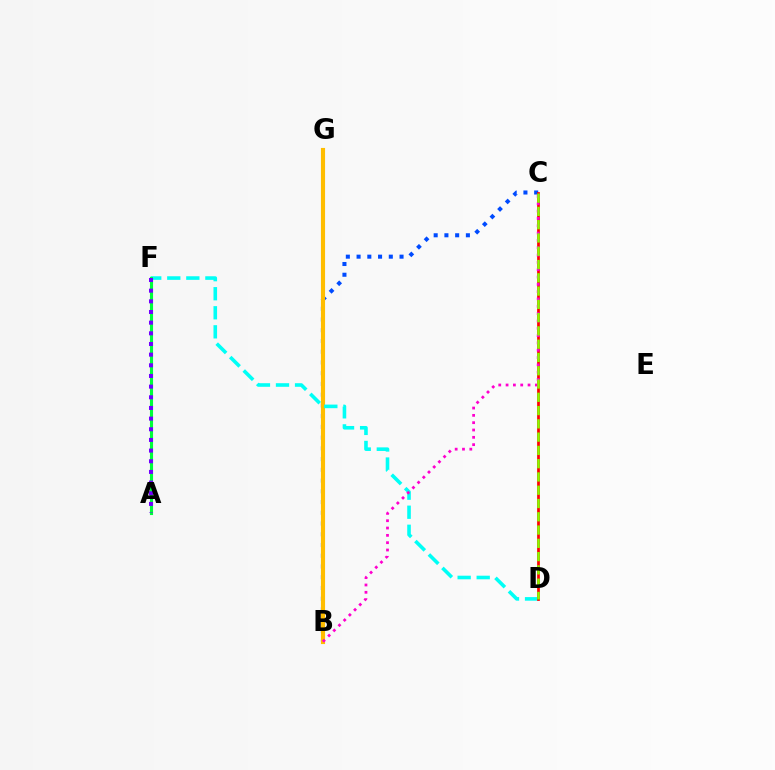{('B', 'C'): [{'color': '#004bff', 'line_style': 'dotted', 'thickness': 2.92}, {'color': '#ff00cf', 'line_style': 'dotted', 'thickness': 1.99}], ('B', 'G'): [{'color': '#ffbd00', 'line_style': 'solid', 'thickness': 2.98}], ('D', 'F'): [{'color': '#00fff6', 'line_style': 'dashed', 'thickness': 2.59}], ('C', 'D'): [{'color': '#ff0000', 'line_style': 'solid', 'thickness': 1.97}, {'color': '#84ff00', 'line_style': 'dashed', 'thickness': 1.8}], ('A', 'F'): [{'color': '#00ff39', 'line_style': 'solid', 'thickness': 2.23}, {'color': '#7200ff', 'line_style': 'dotted', 'thickness': 2.9}]}